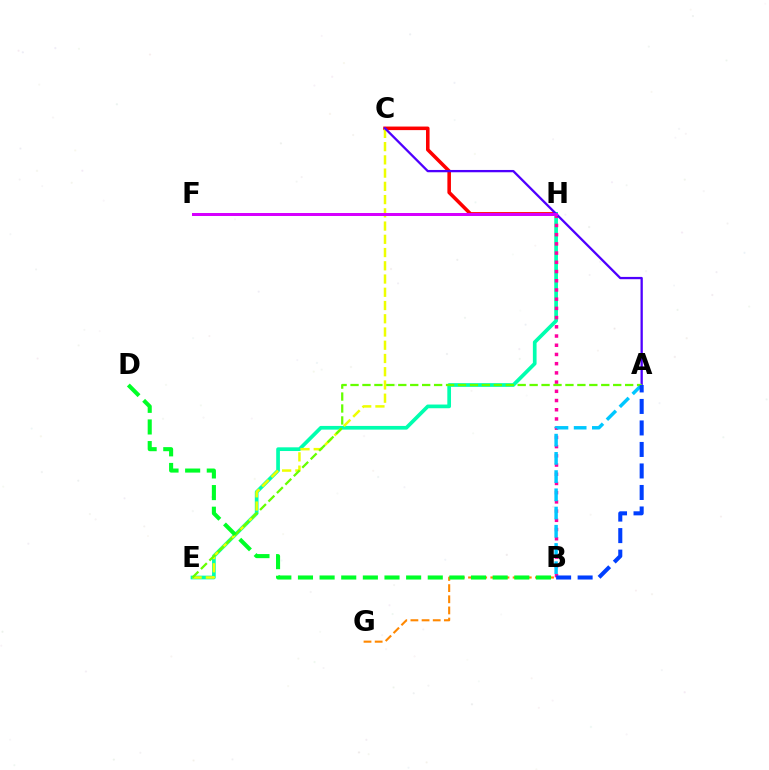{('C', 'H'): [{'color': '#ff0000', 'line_style': 'solid', 'thickness': 2.56}], ('E', 'H'): [{'color': '#00ffaf', 'line_style': 'solid', 'thickness': 2.66}], ('C', 'E'): [{'color': '#eeff00', 'line_style': 'dashed', 'thickness': 1.8}], ('B', 'H'): [{'color': '#ff00a0', 'line_style': 'dotted', 'thickness': 2.5}], ('A', 'C'): [{'color': '#4f00ff', 'line_style': 'solid', 'thickness': 1.65}], ('A', 'B'): [{'color': '#00c7ff', 'line_style': 'dashed', 'thickness': 2.47}, {'color': '#003fff', 'line_style': 'dashed', 'thickness': 2.92}], ('B', 'G'): [{'color': '#ff8800', 'line_style': 'dashed', 'thickness': 1.52}], ('A', 'E'): [{'color': '#66ff00', 'line_style': 'dashed', 'thickness': 1.62}], ('F', 'H'): [{'color': '#d600ff', 'line_style': 'solid', 'thickness': 2.16}], ('B', 'D'): [{'color': '#00ff27', 'line_style': 'dashed', 'thickness': 2.94}]}